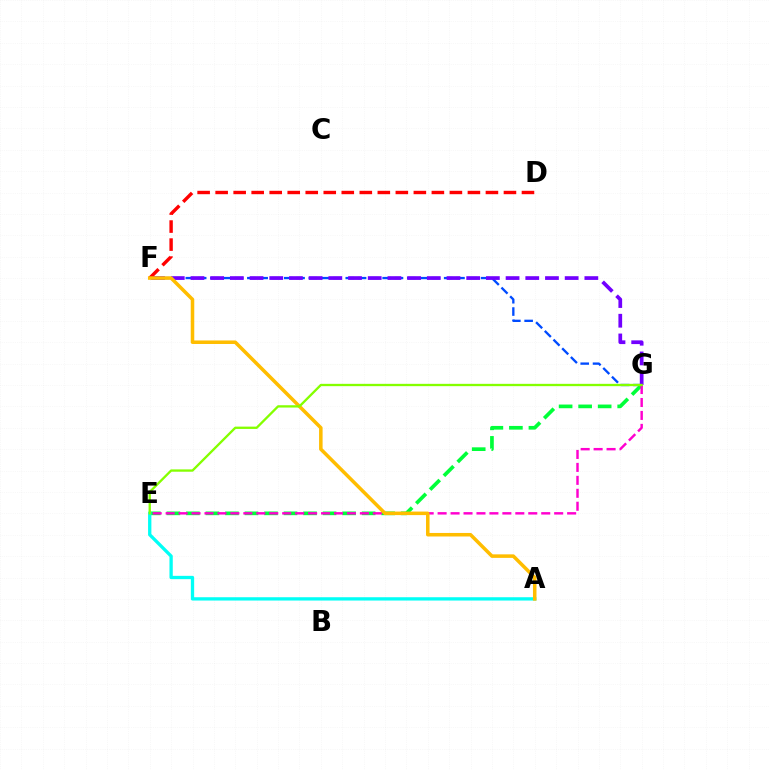{('F', 'G'): [{'color': '#004bff', 'line_style': 'dashed', 'thickness': 1.67}, {'color': '#7200ff', 'line_style': 'dashed', 'thickness': 2.68}], ('D', 'F'): [{'color': '#ff0000', 'line_style': 'dashed', 'thickness': 2.45}], ('E', 'G'): [{'color': '#00ff39', 'line_style': 'dashed', 'thickness': 2.65}, {'color': '#ff00cf', 'line_style': 'dashed', 'thickness': 1.76}, {'color': '#84ff00', 'line_style': 'solid', 'thickness': 1.67}], ('A', 'E'): [{'color': '#00fff6', 'line_style': 'solid', 'thickness': 2.38}], ('A', 'F'): [{'color': '#ffbd00', 'line_style': 'solid', 'thickness': 2.54}]}